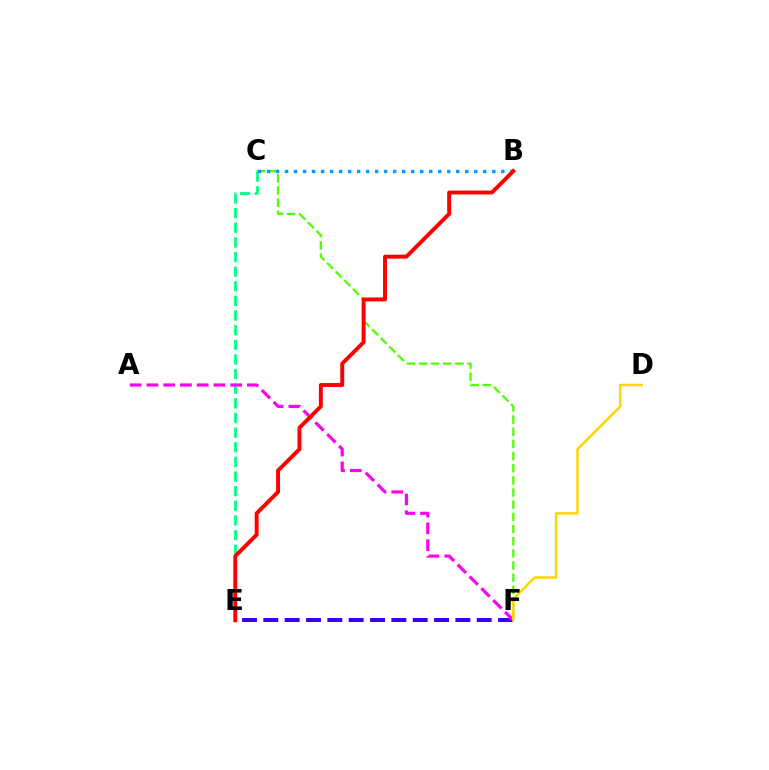{('C', 'F'): [{'color': '#4fff00', 'line_style': 'dashed', 'thickness': 1.65}], ('C', 'E'): [{'color': '#00ff86', 'line_style': 'dashed', 'thickness': 1.99}], ('E', 'F'): [{'color': '#3700ff', 'line_style': 'dashed', 'thickness': 2.9}], ('B', 'C'): [{'color': '#009eff', 'line_style': 'dotted', 'thickness': 2.45}], ('A', 'F'): [{'color': '#ff00ed', 'line_style': 'dashed', 'thickness': 2.28}], ('B', 'E'): [{'color': '#ff0000', 'line_style': 'solid', 'thickness': 2.83}], ('D', 'F'): [{'color': '#ffd500', 'line_style': 'solid', 'thickness': 1.79}]}